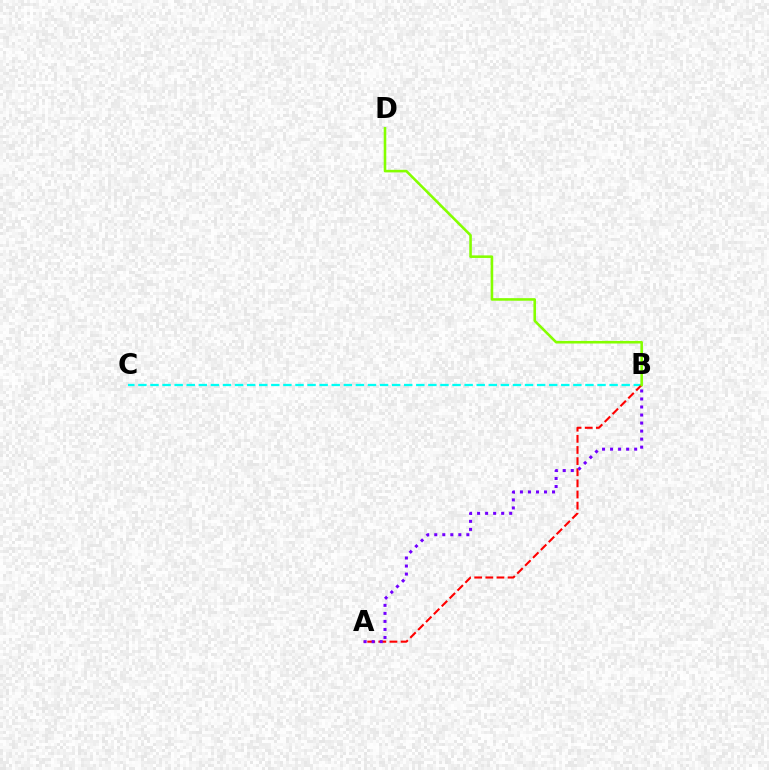{('B', 'C'): [{'color': '#00fff6', 'line_style': 'dashed', 'thickness': 1.64}], ('A', 'B'): [{'color': '#ff0000', 'line_style': 'dashed', 'thickness': 1.51}, {'color': '#7200ff', 'line_style': 'dotted', 'thickness': 2.18}], ('B', 'D'): [{'color': '#84ff00', 'line_style': 'solid', 'thickness': 1.86}]}